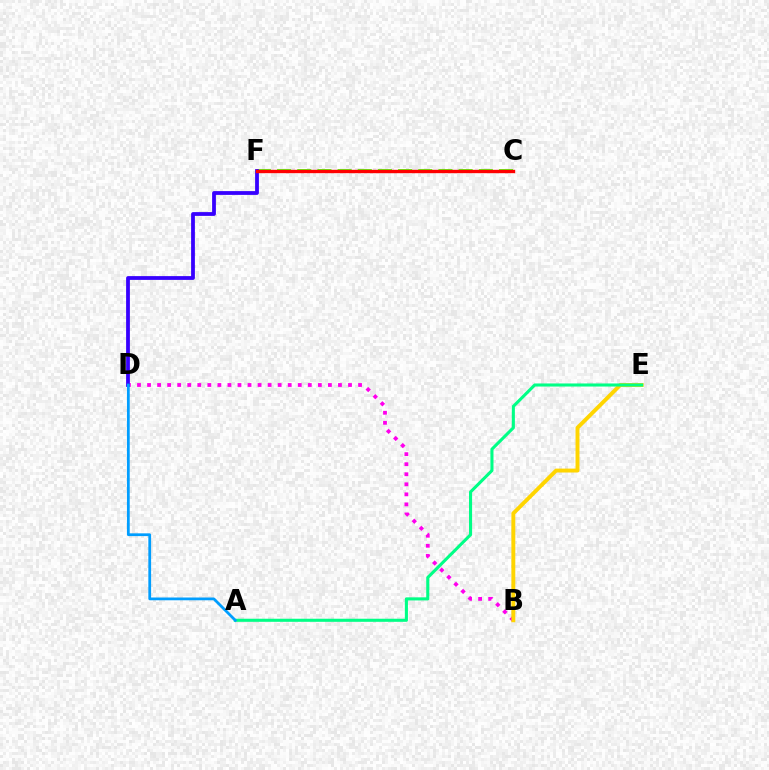{('C', 'F'): [{'color': '#4fff00', 'line_style': 'dashed', 'thickness': 2.74}, {'color': '#ff0000', 'line_style': 'solid', 'thickness': 2.42}], ('B', 'D'): [{'color': '#ff00ed', 'line_style': 'dotted', 'thickness': 2.73}], ('B', 'E'): [{'color': '#ffd500', 'line_style': 'solid', 'thickness': 2.82}], ('D', 'F'): [{'color': '#3700ff', 'line_style': 'solid', 'thickness': 2.72}], ('A', 'E'): [{'color': '#00ff86', 'line_style': 'solid', 'thickness': 2.22}], ('A', 'D'): [{'color': '#009eff', 'line_style': 'solid', 'thickness': 1.99}]}